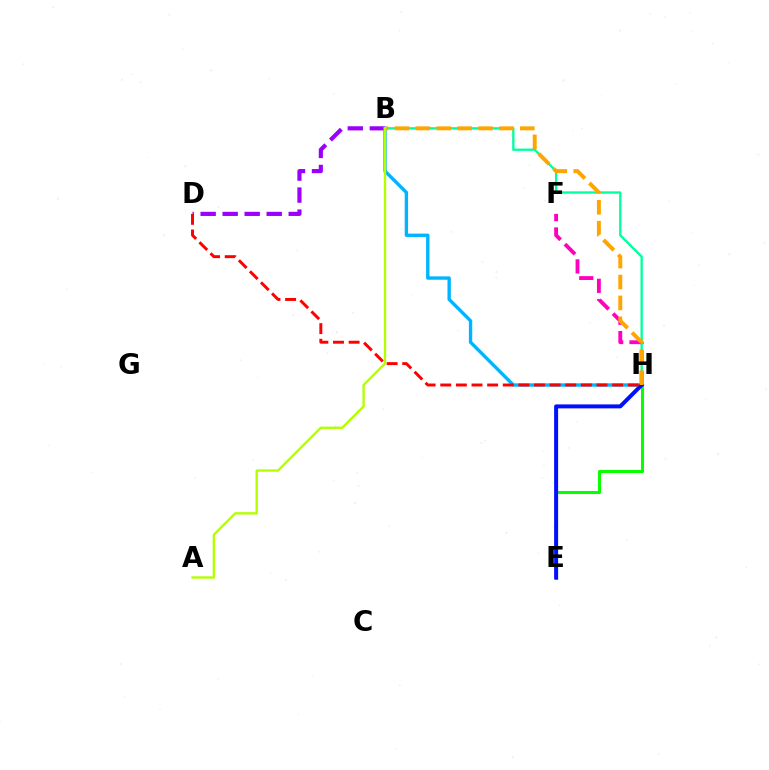{('F', 'H'): [{'color': '#ff00bd', 'line_style': 'dashed', 'thickness': 2.77}], ('B', 'D'): [{'color': '#9b00ff', 'line_style': 'dashed', 'thickness': 2.99}], ('B', 'H'): [{'color': '#00ff9d', 'line_style': 'solid', 'thickness': 1.67}, {'color': '#00b5ff', 'line_style': 'solid', 'thickness': 2.43}, {'color': '#ffa500', 'line_style': 'dashed', 'thickness': 2.84}], ('E', 'H'): [{'color': '#08ff00', 'line_style': 'solid', 'thickness': 2.2}, {'color': '#0010ff', 'line_style': 'solid', 'thickness': 2.86}], ('D', 'H'): [{'color': '#ff0000', 'line_style': 'dashed', 'thickness': 2.12}], ('A', 'B'): [{'color': '#b3ff00', 'line_style': 'solid', 'thickness': 1.7}]}